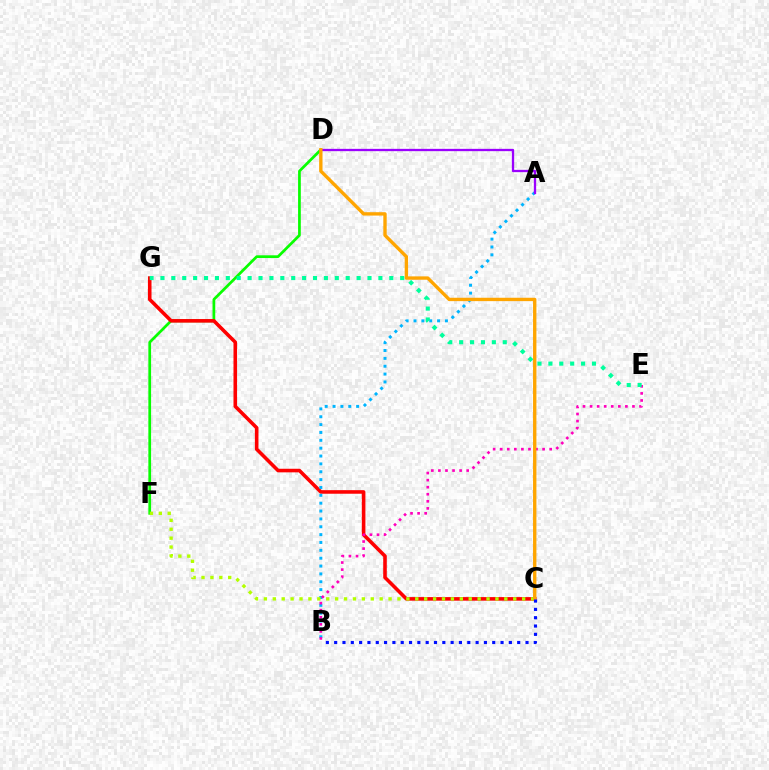{('D', 'F'): [{'color': '#08ff00', 'line_style': 'solid', 'thickness': 1.96}], ('C', 'G'): [{'color': '#ff0000', 'line_style': 'solid', 'thickness': 2.58}], ('A', 'B'): [{'color': '#00b5ff', 'line_style': 'dotted', 'thickness': 2.14}], ('C', 'F'): [{'color': '#b3ff00', 'line_style': 'dotted', 'thickness': 2.42}], ('B', 'E'): [{'color': '#ff00bd', 'line_style': 'dotted', 'thickness': 1.92}], ('A', 'D'): [{'color': '#9b00ff', 'line_style': 'solid', 'thickness': 1.66}], ('C', 'D'): [{'color': '#ffa500', 'line_style': 'solid', 'thickness': 2.42}], ('E', 'G'): [{'color': '#00ff9d', 'line_style': 'dotted', 'thickness': 2.96}], ('B', 'C'): [{'color': '#0010ff', 'line_style': 'dotted', 'thickness': 2.26}]}